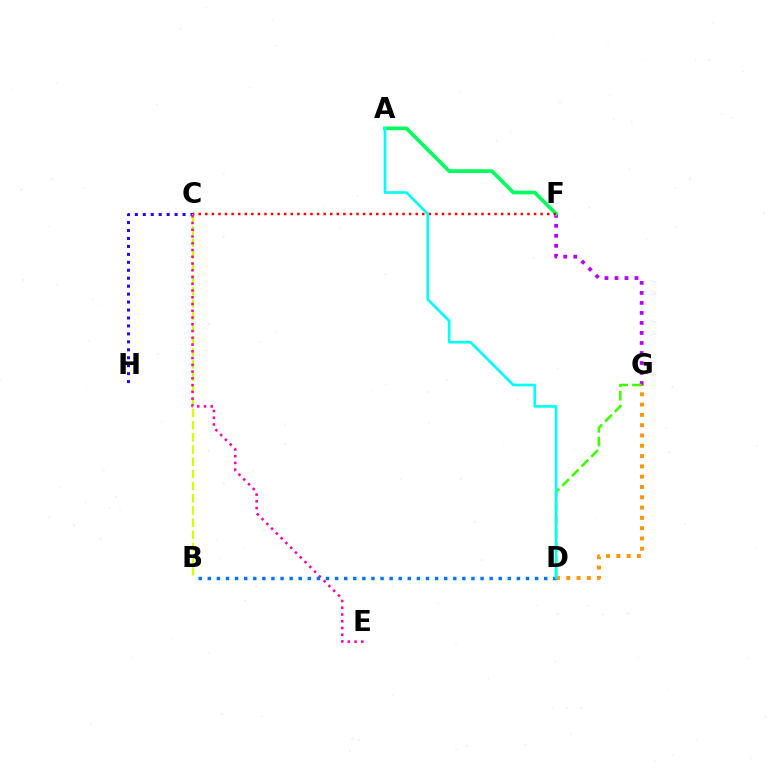{('C', 'H'): [{'color': '#2500ff', 'line_style': 'dotted', 'thickness': 2.16}], ('F', 'G'): [{'color': '#b900ff', 'line_style': 'dotted', 'thickness': 2.72}], ('B', 'C'): [{'color': '#d1ff00', 'line_style': 'dashed', 'thickness': 1.65}], ('D', 'G'): [{'color': '#3dff00', 'line_style': 'dashed', 'thickness': 1.86}, {'color': '#ff9400', 'line_style': 'dotted', 'thickness': 2.8}], ('C', 'E'): [{'color': '#ff00ac', 'line_style': 'dotted', 'thickness': 1.84}], ('A', 'F'): [{'color': '#00ff5c', 'line_style': 'solid', 'thickness': 2.64}], ('C', 'F'): [{'color': '#ff0000', 'line_style': 'dotted', 'thickness': 1.79}], ('B', 'D'): [{'color': '#0074ff', 'line_style': 'dotted', 'thickness': 2.47}], ('A', 'D'): [{'color': '#00fff6', 'line_style': 'solid', 'thickness': 1.9}]}